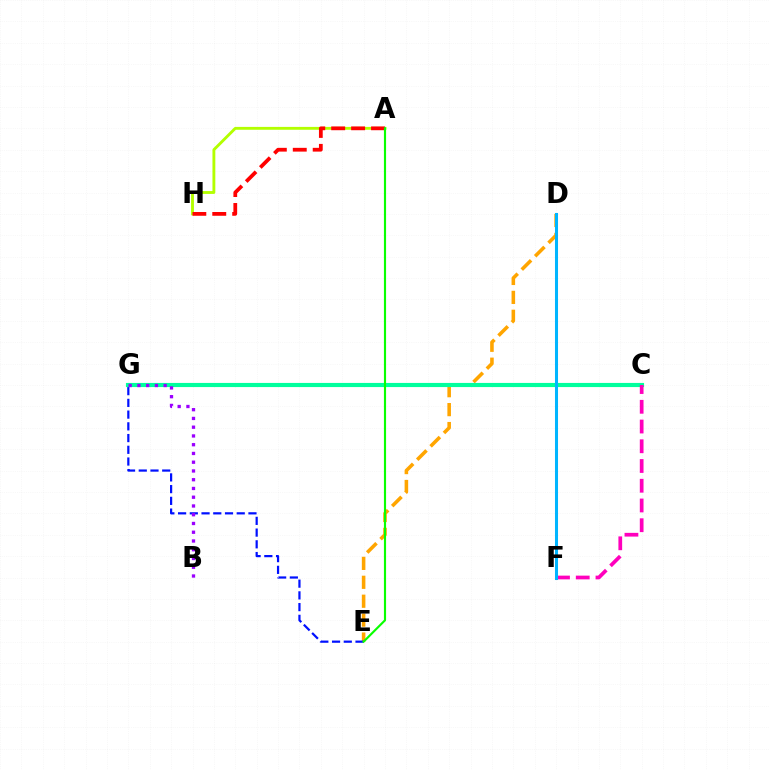{('D', 'E'): [{'color': '#ffa500', 'line_style': 'dashed', 'thickness': 2.57}], ('A', 'H'): [{'color': '#b3ff00', 'line_style': 'solid', 'thickness': 2.06}, {'color': '#ff0000', 'line_style': 'dashed', 'thickness': 2.71}], ('C', 'G'): [{'color': '#00ff9d', 'line_style': 'solid', 'thickness': 2.98}], ('C', 'F'): [{'color': '#ff00bd', 'line_style': 'dashed', 'thickness': 2.68}], ('D', 'F'): [{'color': '#00b5ff', 'line_style': 'solid', 'thickness': 2.19}], ('E', 'G'): [{'color': '#0010ff', 'line_style': 'dashed', 'thickness': 1.59}], ('A', 'E'): [{'color': '#08ff00', 'line_style': 'solid', 'thickness': 1.55}], ('B', 'G'): [{'color': '#9b00ff', 'line_style': 'dotted', 'thickness': 2.38}]}